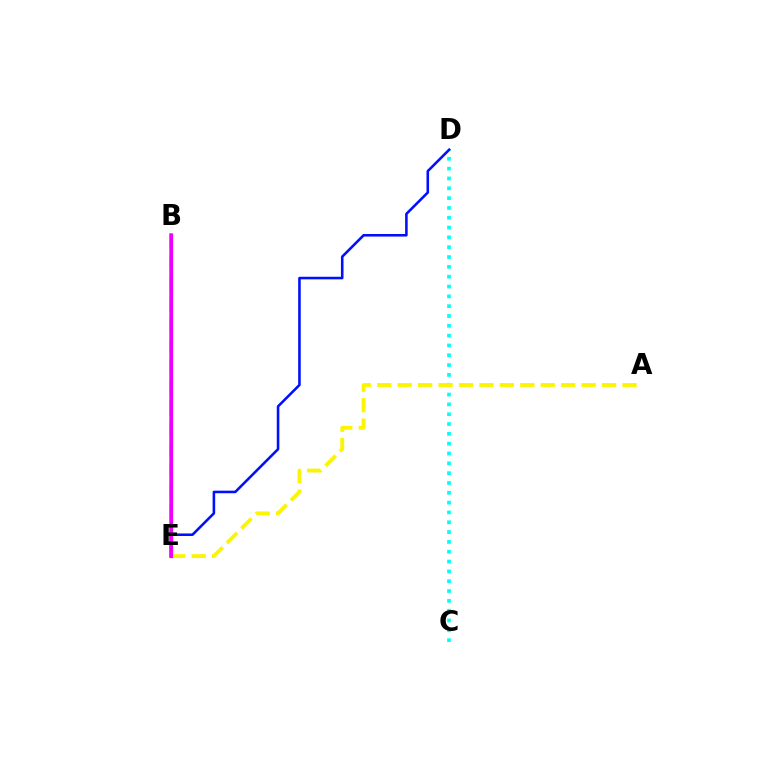{('B', 'E'): [{'color': '#ff0000', 'line_style': 'dashed', 'thickness': 2.82}, {'color': '#08ff00', 'line_style': 'solid', 'thickness': 2.8}, {'color': '#ee00ff', 'line_style': 'solid', 'thickness': 2.35}], ('C', 'D'): [{'color': '#00fff6', 'line_style': 'dotted', 'thickness': 2.67}], ('A', 'E'): [{'color': '#fcf500', 'line_style': 'dashed', 'thickness': 2.78}], ('D', 'E'): [{'color': '#0010ff', 'line_style': 'solid', 'thickness': 1.85}]}